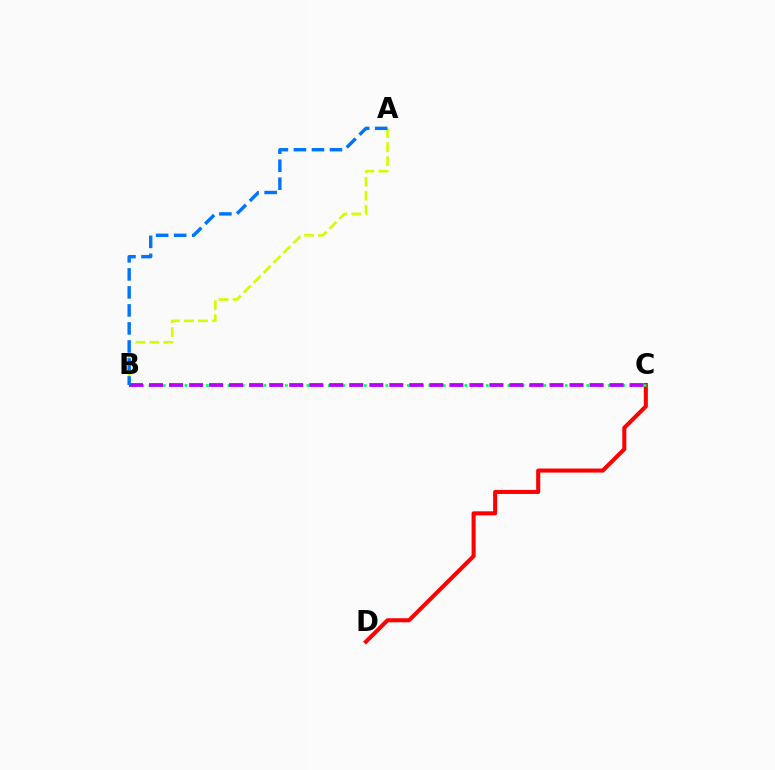{('A', 'B'): [{'color': '#d1ff00', 'line_style': 'dashed', 'thickness': 1.9}, {'color': '#0074ff', 'line_style': 'dashed', 'thickness': 2.45}], ('C', 'D'): [{'color': '#ff0000', 'line_style': 'solid', 'thickness': 2.92}], ('B', 'C'): [{'color': '#00ff5c', 'line_style': 'dotted', 'thickness': 1.95}, {'color': '#b900ff', 'line_style': 'dashed', 'thickness': 2.72}]}